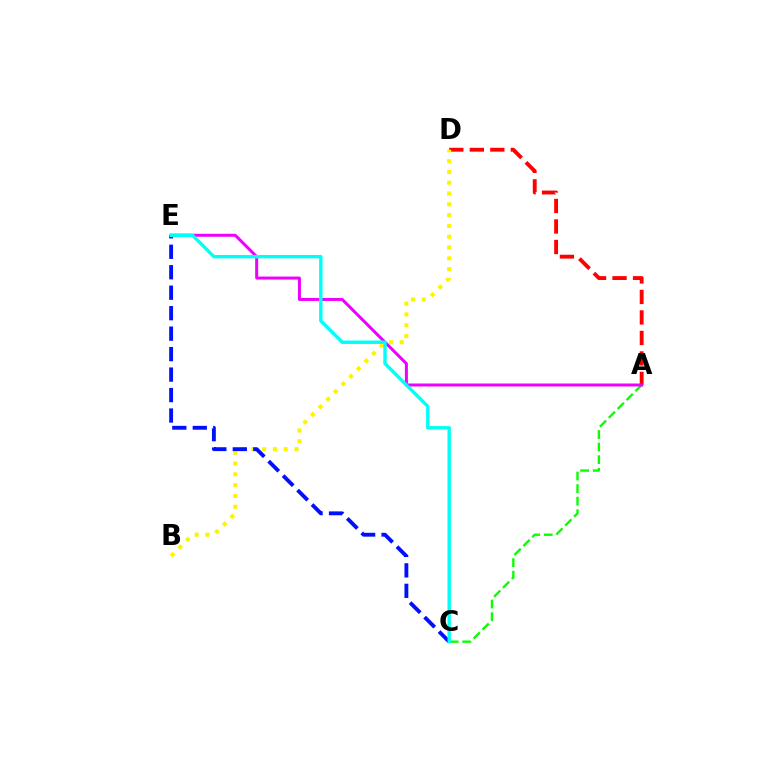{('A', 'C'): [{'color': '#08ff00', 'line_style': 'dashed', 'thickness': 1.71}], ('A', 'D'): [{'color': '#ff0000', 'line_style': 'dashed', 'thickness': 2.78}], ('A', 'E'): [{'color': '#ee00ff', 'line_style': 'solid', 'thickness': 2.15}], ('B', 'D'): [{'color': '#fcf500', 'line_style': 'dotted', 'thickness': 2.93}], ('C', 'E'): [{'color': '#0010ff', 'line_style': 'dashed', 'thickness': 2.78}, {'color': '#00fff6', 'line_style': 'solid', 'thickness': 2.45}]}